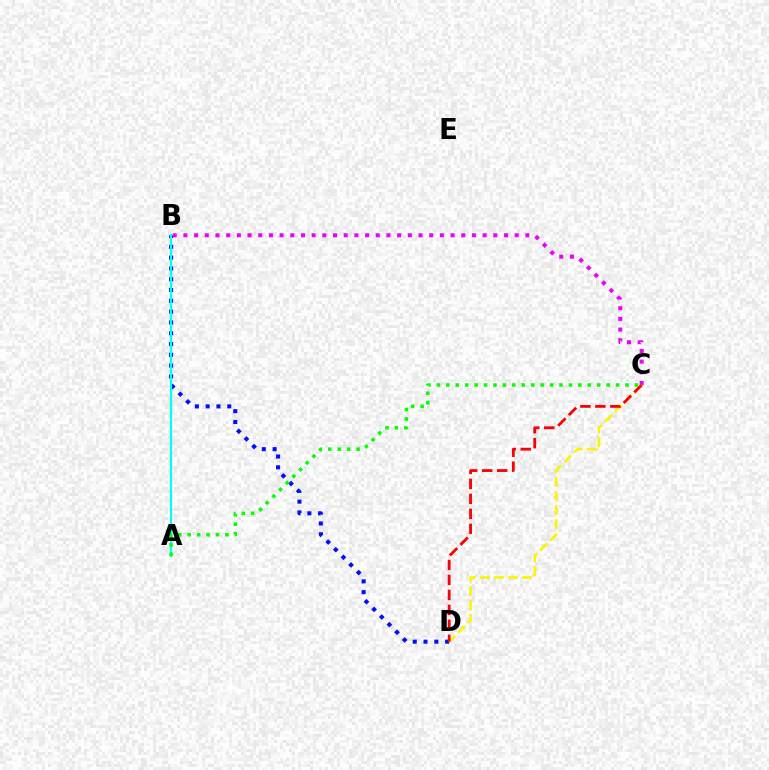{('B', 'D'): [{'color': '#0010ff', 'line_style': 'dotted', 'thickness': 2.93}], ('A', 'B'): [{'color': '#00fff6', 'line_style': 'solid', 'thickness': 1.56}], ('B', 'C'): [{'color': '#ee00ff', 'line_style': 'dotted', 'thickness': 2.9}], ('A', 'C'): [{'color': '#08ff00', 'line_style': 'dotted', 'thickness': 2.56}], ('C', 'D'): [{'color': '#fcf500', 'line_style': 'dashed', 'thickness': 1.9}, {'color': '#ff0000', 'line_style': 'dashed', 'thickness': 2.04}]}